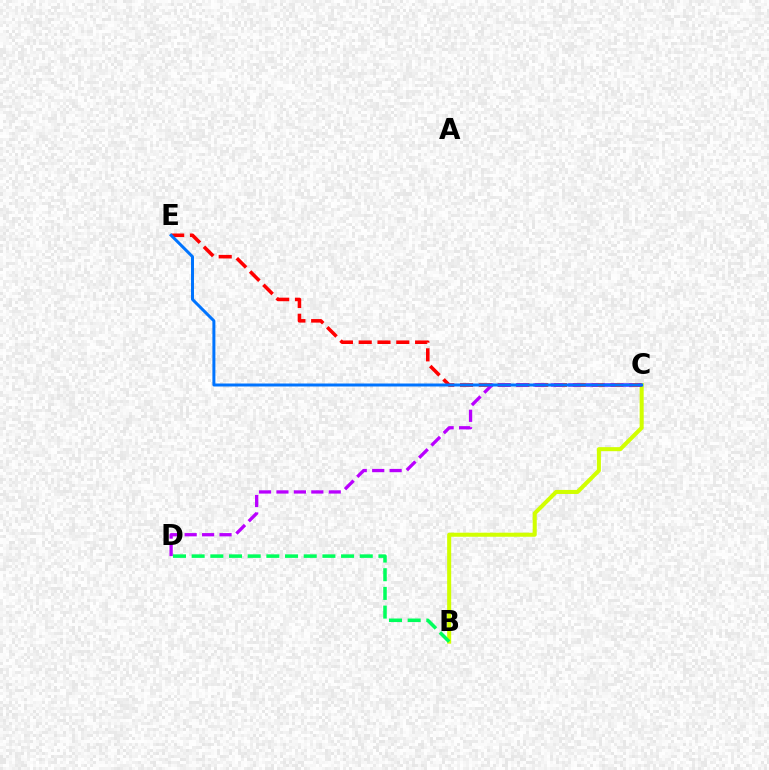{('B', 'C'): [{'color': '#d1ff00', 'line_style': 'solid', 'thickness': 2.91}], ('C', 'E'): [{'color': '#ff0000', 'line_style': 'dashed', 'thickness': 2.55}, {'color': '#0074ff', 'line_style': 'solid', 'thickness': 2.15}], ('C', 'D'): [{'color': '#b900ff', 'line_style': 'dashed', 'thickness': 2.37}], ('B', 'D'): [{'color': '#00ff5c', 'line_style': 'dashed', 'thickness': 2.54}]}